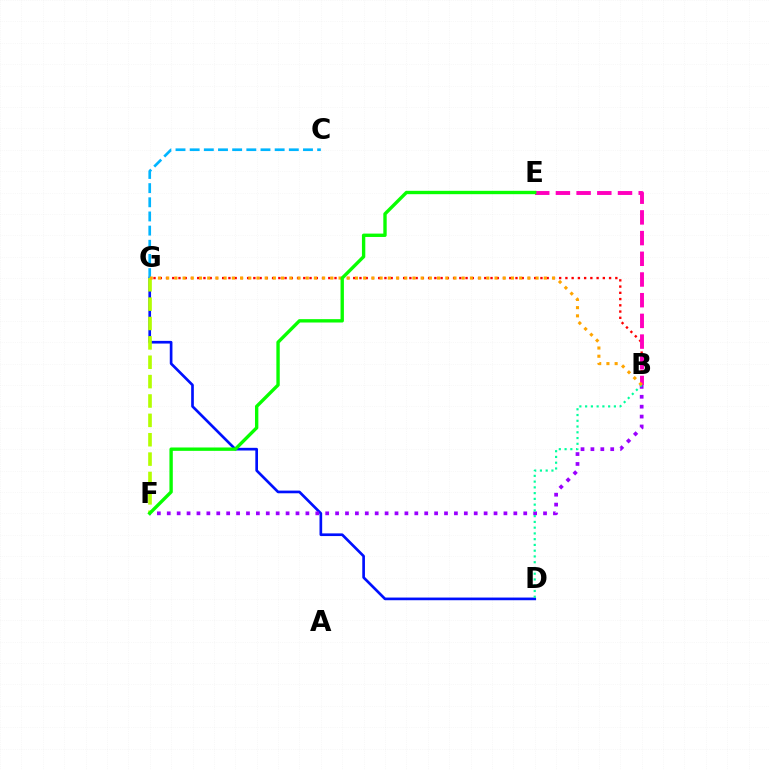{('D', 'G'): [{'color': '#0010ff', 'line_style': 'solid', 'thickness': 1.93}], ('B', 'F'): [{'color': '#9b00ff', 'line_style': 'dotted', 'thickness': 2.69}], ('B', 'G'): [{'color': '#ff0000', 'line_style': 'dotted', 'thickness': 1.7}, {'color': '#ffa500', 'line_style': 'dotted', 'thickness': 2.23}], ('B', 'E'): [{'color': '#ff00bd', 'line_style': 'dashed', 'thickness': 2.81}], ('C', 'G'): [{'color': '#00b5ff', 'line_style': 'dashed', 'thickness': 1.92}], ('F', 'G'): [{'color': '#b3ff00', 'line_style': 'dashed', 'thickness': 2.63}], ('B', 'D'): [{'color': '#00ff9d', 'line_style': 'dotted', 'thickness': 1.56}], ('E', 'F'): [{'color': '#08ff00', 'line_style': 'solid', 'thickness': 2.42}]}